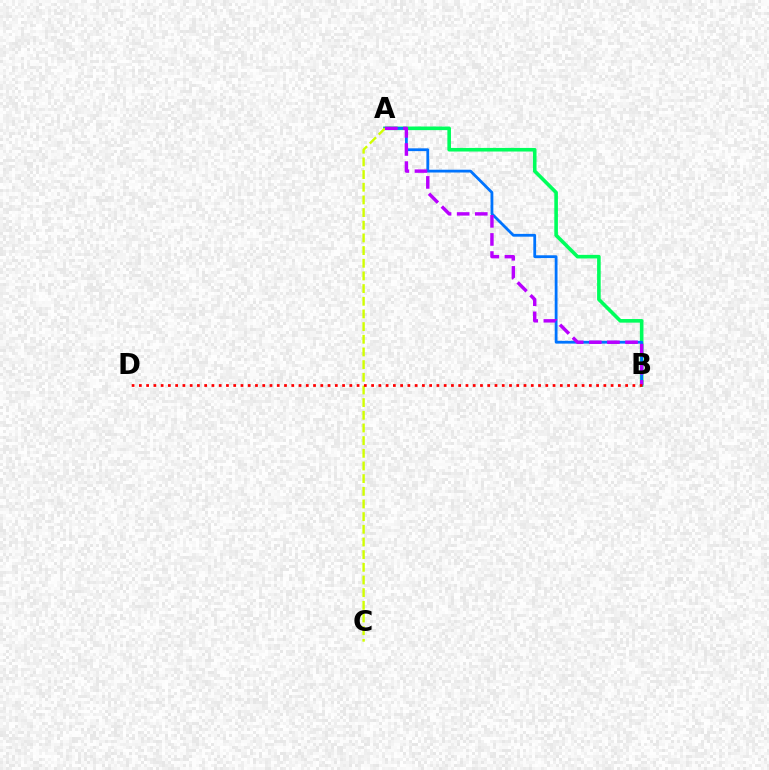{('A', 'B'): [{'color': '#00ff5c', 'line_style': 'solid', 'thickness': 2.59}, {'color': '#0074ff', 'line_style': 'solid', 'thickness': 2.01}, {'color': '#b900ff', 'line_style': 'dashed', 'thickness': 2.46}], ('A', 'C'): [{'color': '#d1ff00', 'line_style': 'dashed', 'thickness': 1.72}], ('B', 'D'): [{'color': '#ff0000', 'line_style': 'dotted', 'thickness': 1.97}]}